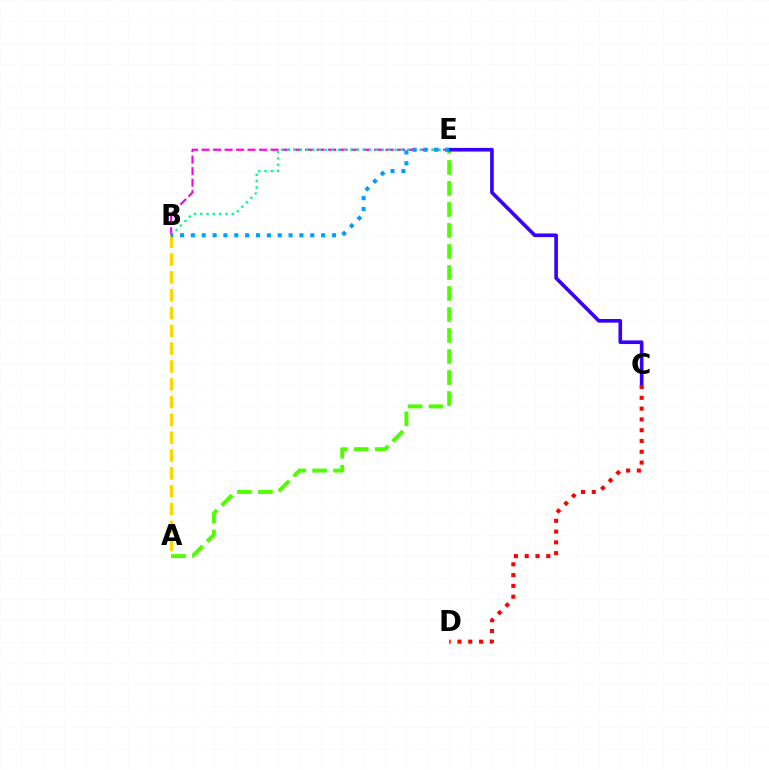{('A', 'E'): [{'color': '#4fff00', 'line_style': 'dashed', 'thickness': 2.85}], ('A', 'B'): [{'color': '#ffd500', 'line_style': 'dashed', 'thickness': 2.42}], ('B', 'E'): [{'color': '#ff00ed', 'line_style': 'dashed', 'thickness': 1.56}, {'color': '#00ff86', 'line_style': 'dotted', 'thickness': 1.71}, {'color': '#009eff', 'line_style': 'dotted', 'thickness': 2.95}], ('C', 'E'): [{'color': '#3700ff', 'line_style': 'solid', 'thickness': 2.62}], ('C', 'D'): [{'color': '#ff0000', 'line_style': 'dotted', 'thickness': 2.93}]}